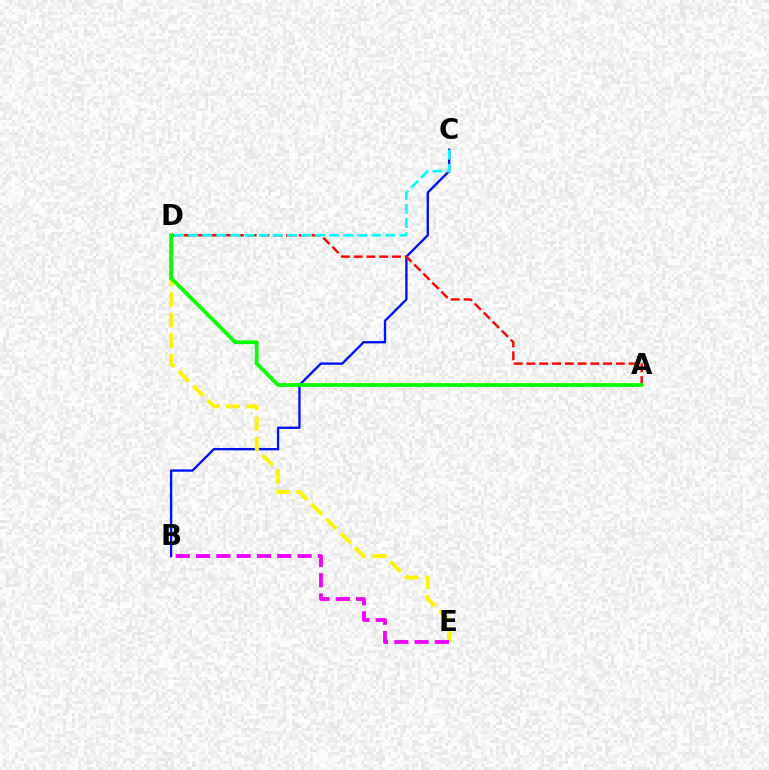{('B', 'C'): [{'color': '#0010ff', 'line_style': 'solid', 'thickness': 1.68}], ('D', 'E'): [{'color': '#fcf500', 'line_style': 'dashed', 'thickness': 2.79}], ('A', 'D'): [{'color': '#ff0000', 'line_style': 'dashed', 'thickness': 1.73}, {'color': '#08ff00', 'line_style': 'solid', 'thickness': 2.72}], ('C', 'D'): [{'color': '#00fff6', 'line_style': 'dashed', 'thickness': 1.91}], ('B', 'E'): [{'color': '#ee00ff', 'line_style': 'dashed', 'thickness': 2.76}]}